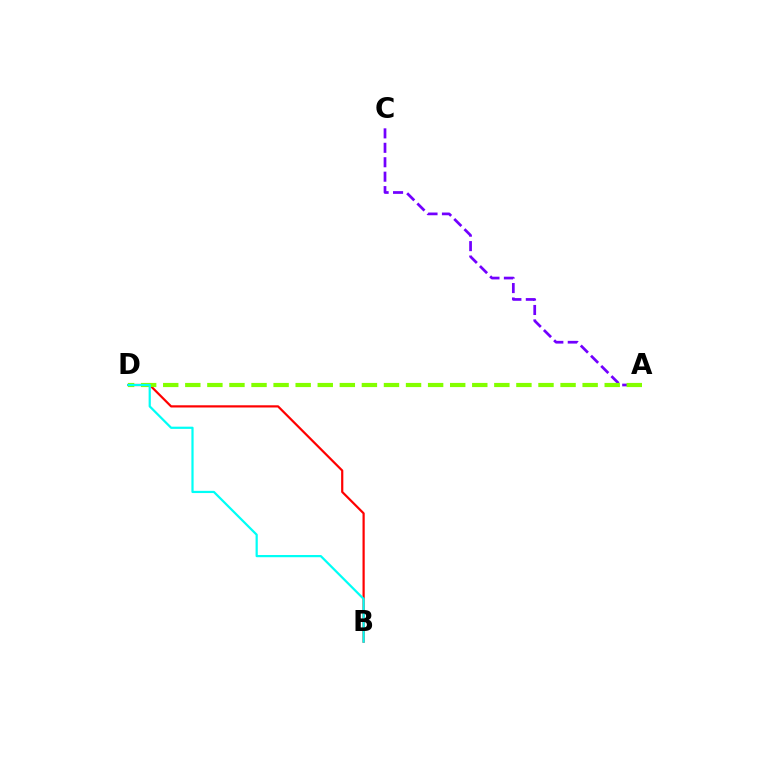{('A', 'C'): [{'color': '#7200ff', 'line_style': 'dashed', 'thickness': 1.96}], ('B', 'D'): [{'color': '#ff0000', 'line_style': 'solid', 'thickness': 1.59}, {'color': '#00fff6', 'line_style': 'solid', 'thickness': 1.6}], ('A', 'D'): [{'color': '#84ff00', 'line_style': 'dashed', 'thickness': 3.0}]}